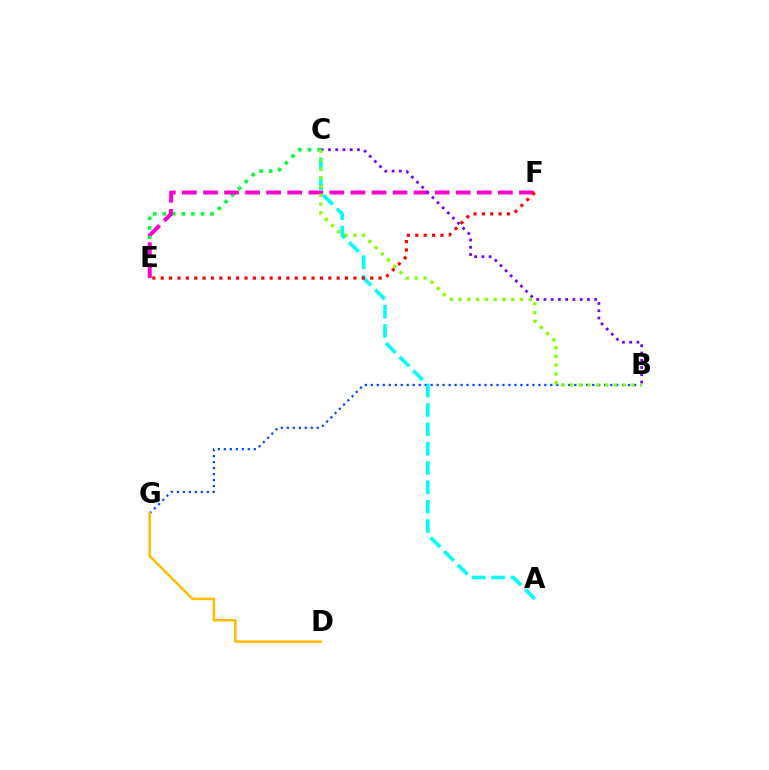{('C', 'E'): [{'color': '#00ff39', 'line_style': 'dotted', 'thickness': 2.59}], ('B', 'G'): [{'color': '#004bff', 'line_style': 'dotted', 'thickness': 1.63}], ('E', 'F'): [{'color': '#ff00cf', 'line_style': 'dashed', 'thickness': 2.86}, {'color': '#ff0000', 'line_style': 'dotted', 'thickness': 2.28}], ('D', 'G'): [{'color': '#ffbd00', 'line_style': 'solid', 'thickness': 1.82}], ('B', 'C'): [{'color': '#7200ff', 'line_style': 'dotted', 'thickness': 1.97}, {'color': '#84ff00', 'line_style': 'dotted', 'thickness': 2.39}], ('A', 'C'): [{'color': '#00fff6', 'line_style': 'dashed', 'thickness': 2.63}]}